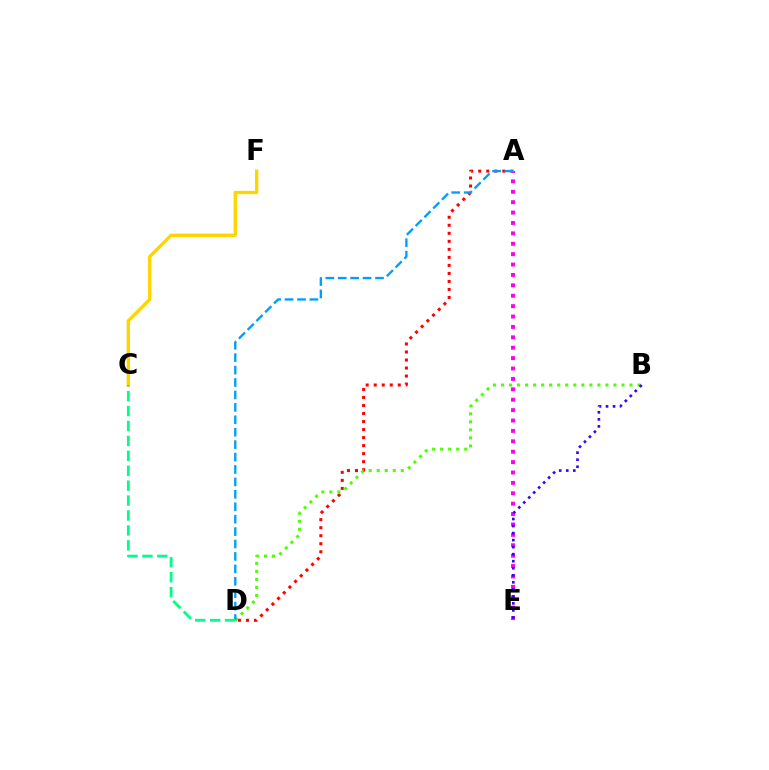{('C', 'F'): [{'color': '#ffd500', 'line_style': 'solid', 'thickness': 2.42}], ('A', 'D'): [{'color': '#ff0000', 'line_style': 'dotted', 'thickness': 2.18}, {'color': '#009eff', 'line_style': 'dashed', 'thickness': 1.69}], ('B', 'D'): [{'color': '#4fff00', 'line_style': 'dotted', 'thickness': 2.18}], ('A', 'E'): [{'color': '#ff00ed', 'line_style': 'dotted', 'thickness': 2.82}], ('C', 'D'): [{'color': '#00ff86', 'line_style': 'dashed', 'thickness': 2.03}], ('B', 'E'): [{'color': '#3700ff', 'line_style': 'dotted', 'thickness': 1.91}]}